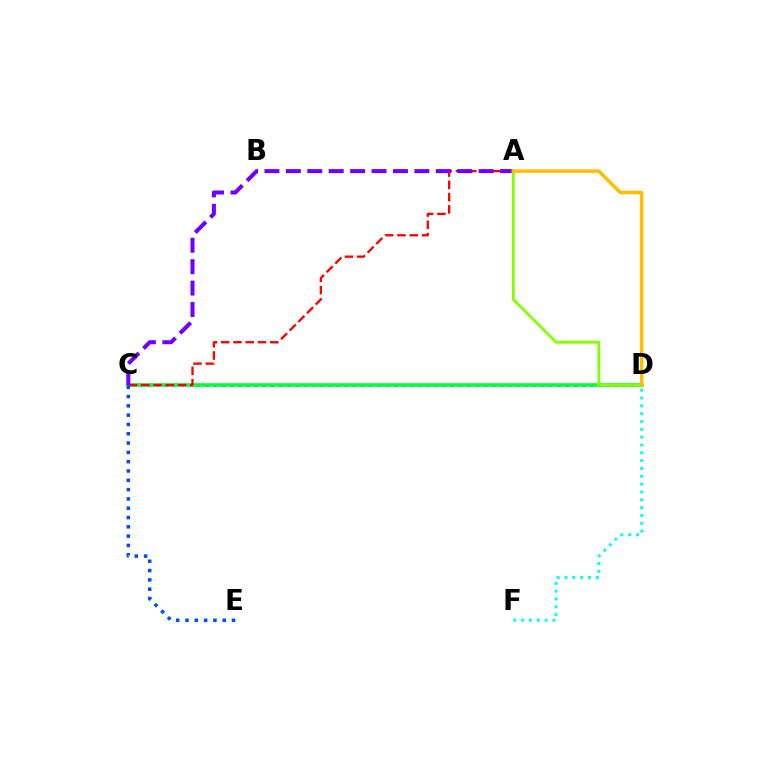{('C', 'D'): [{'color': '#ff00cf', 'line_style': 'dotted', 'thickness': 2.22}, {'color': '#00ff39', 'line_style': 'solid', 'thickness': 2.59}], ('A', 'C'): [{'color': '#ff0000', 'line_style': 'dashed', 'thickness': 1.67}, {'color': '#7200ff', 'line_style': 'dashed', 'thickness': 2.91}], ('D', 'F'): [{'color': '#00fff6', 'line_style': 'dotted', 'thickness': 2.13}], ('A', 'D'): [{'color': '#84ff00', 'line_style': 'solid', 'thickness': 2.03}, {'color': '#ffbd00', 'line_style': 'solid', 'thickness': 2.5}], ('C', 'E'): [{'color': '#004bff', 'line_style': 'dotted', 'thickness': 2.53}]}